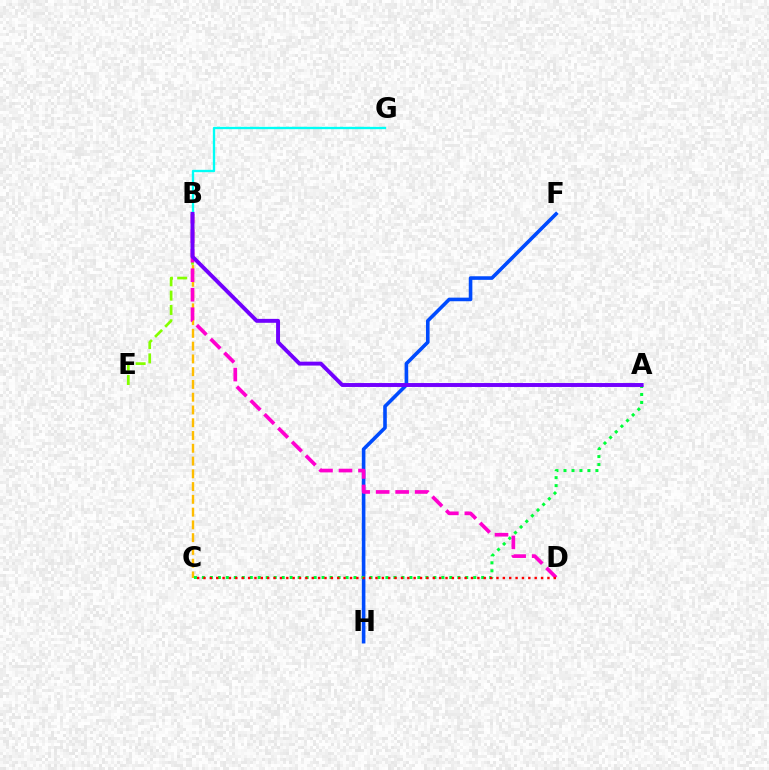{('B', 'C'): [{'color': '#ffbd00', 'line_style': 'dashed', 'thickness': 1.73}], ('F', 'H'): [{'color': '#004bff', 'line_style': 'solid', 'thickness': 2.59}], ('B', 'E'): [{'color': '#84ff00', 'line_style': 'dashed', 'thickness': 1.95}], ('B', 'G'): [{'color': '#00fff6', 'line_style': 'solid', 'thickness': 1.68}], ('A', 'C'): [{'color': '#00ff39', 'line_style': 'dotted', 'thickness': 2.17}], ('B', 'D'): [{'color': '#ff00cf', 'line_style': 'dashed', 'thickness': 2.65}], ('C', 'D'): [{'color': '#ff0000', 'line_style': 'dotted', 'thickness': 1.73}], ('A', 'B'): [{'color': '#7200ff', 'line_style': 'solid', 'thickness': 2.83}]}